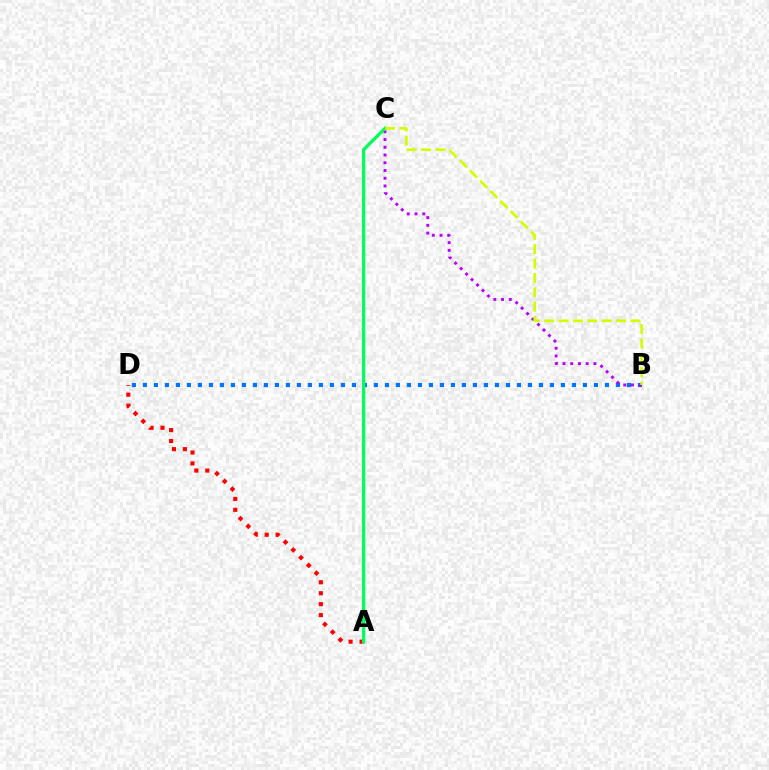{('B', 'D'): [{'color': '#0074ff', 'line_style': 'dotted', 'thickness': 2.99}], ('A', 'D'): [{'color': '#ff0000', 'line_style': 'dotted', 'thickness': 2.97}], ('B', 'C'): [{'color': '#b900ff', 'line_style': 'dotted', 'thickness': 2.1}, {'color': '#d1ff00', 'line_style': 'dashed', 'thickness': 1.95}], ('A', 'C'): [{'color': '#00ff5c', 'line_style': 'solid', 'thickness': 2.37}]}